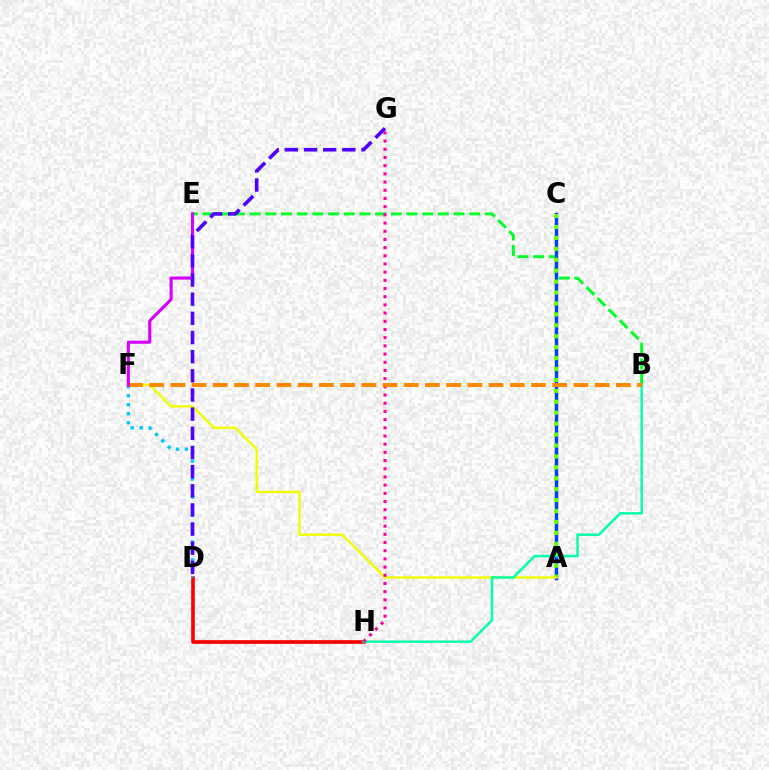{('B', 'E'): [{'color': '#00ff27', 'line_style': 'dashed', 'thickness': 2.13}], ('A', 'C'): [{'color': '#003fff', 'line_style': 'solid', 'thickness': 2.47}, {'color': '#66ff00', 'line_style': 'dotted', 'thickness': 2.97}], ('A', 'F'): [{'color': '#eeff00', 'line_style': 'solid', 'thickness': 1.73}], ('D', 'H'): [{'color': '#ff0000', 'line_style': 'solid', 'thickness': 2.63}], ('D', 'F'): [{'color': '#00c7ff', 'line_style': 'dotted', 'thickness': 2.45}], ('B', 'H'): [{'color': '#00ffaf', 'line_style': 'solid', 'thickness': 1.78}], ('G', 'H'): [{'color': '#ff00a0', 'line_style': 'dotted', 'thickness': 2.23}], ('B', 'F'): [{'color': '#ff8800', 'line_style': 'dashed', 'thickness': 2.88}], ('E', 'F'): [{'color': '#d600ff', 'line_style': 'solid', 'thickness': 2.23}], ('D', 'G'): [{'color': '#4f00ff', 'line_style': 'dashed', 'thickness': 2.6}]}